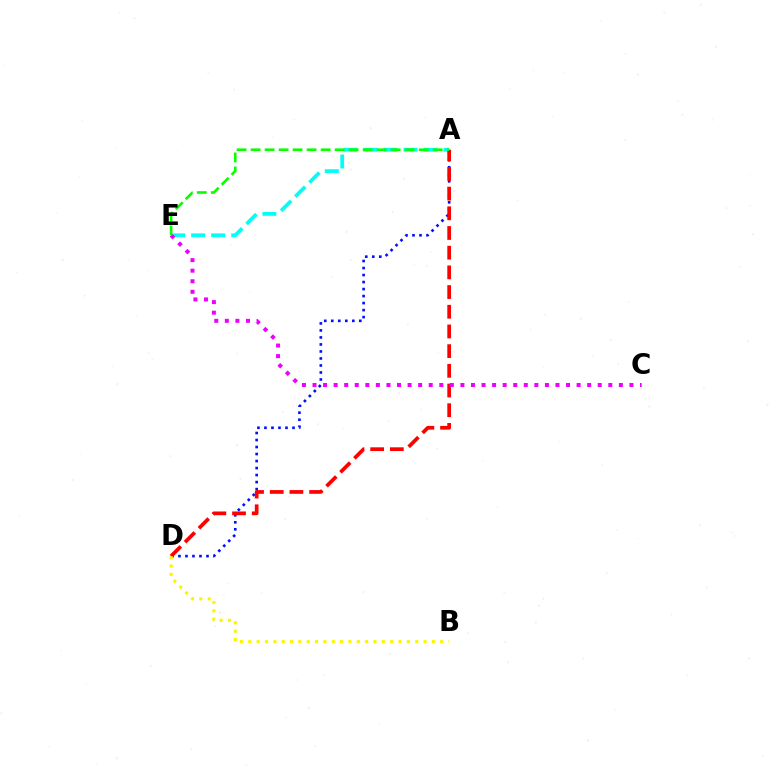{('A', 'E'): [{'color': '#00fff6', 'line_style': 'dashed', 'thickness': 2.72}, {'color': '#08ff00', 'line_style': 'dashed', 'thickness': 1.9}], ('A', 'D'): [{'color': '#0010ff', 'line_style': 'dotted', 'thickness': 1.9}, {'color': '#ff0000', 'line_style': 'dashed', 'thickness': 2.68}], ('C', 'E'): [{'color': '#ee00ff', 'line_style': 'dotted', 'thickness': 2.87}], ('B', 'D'): [{'color': '#fcf500', 'line_style': 'dotted', 'thickness': 2.27}]}